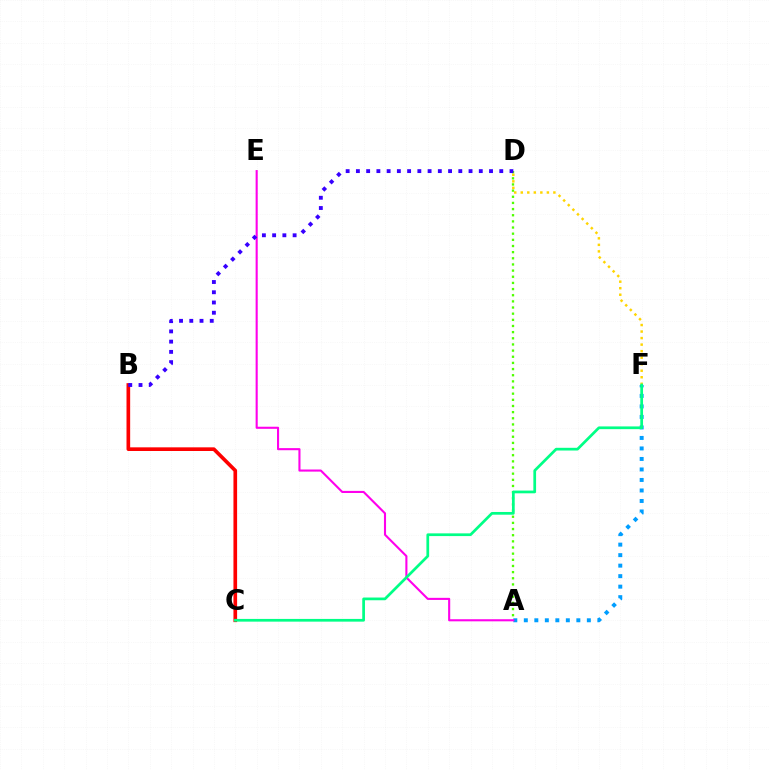{('A', 'F'): [{'color': '#009eff', 'line_style': 'dotted', 'thickness': 2.85}], ('B', 'C'): [{'color': '#ff0000', 'line_style': 'solid', 'thickness': 2.64}], ('A', 'E'): [{'color': '#ff00ed', 'line_style': 'solid', 'thickness': 1.51}], ('D', 'F'): [{'color': '#ffd500', 'line_style': 'dotted', 'thickness': 1.77}], ('A', 'D'): [{'color': '#4fff00', 'line_style': 'dotted', 'thickness': 1.67}], ('B', 'D'): [{'color': '#3700ff', 'line_style': 'dotted', 'thickness': 2.78}], ('C', 'F'): [{'color': '#00ff86', 'line_style': 'solid', 'thickness': 1.96}]}